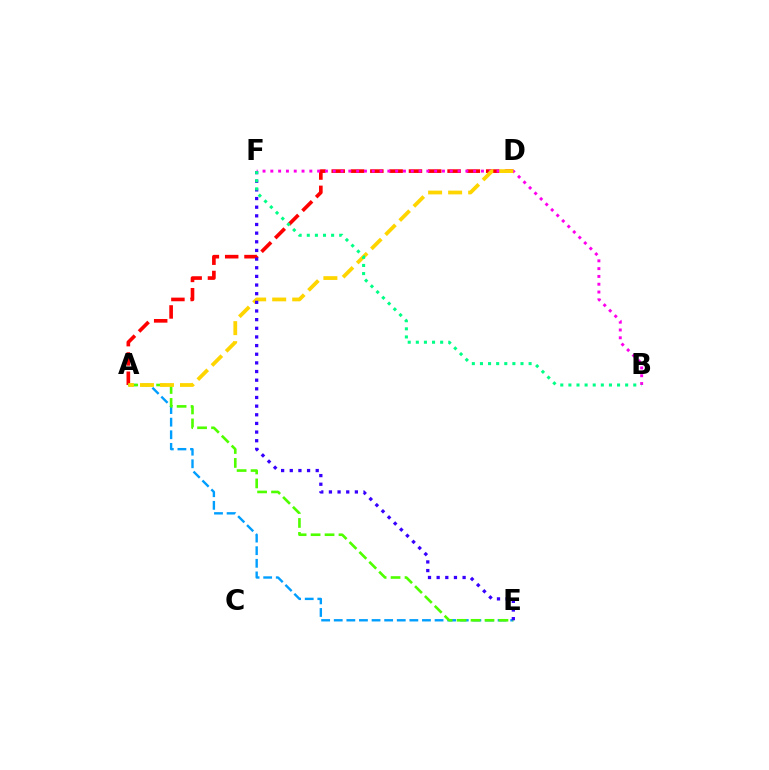{('A', 'D'): [{'color': '#ff0000', 'line_style': 'dashed', 'thickness': 2.62}, {'color': '#ffd500', 'line_style': 'dashed', 'thickness': 2.72}], ('A', 'E'): [{'color': '#009eff', 'line_style': 'dashed', 'thickness': 1.71}, {'color': '#4fff00', 'line_style': 'dashed', 'thickness': 1.9}], ('B', 'F'): [{'color': '#ff00ed', 'line_style': 'dotted', 'thickness': 2.12}, {'color': '#00ff86', 'line_style': 'dotted', 'thickness': 2.2}], ('E', 'F'): [{'color': '#3700ff', 'line_style': 'dotted', 'thickness': 2.35}]}